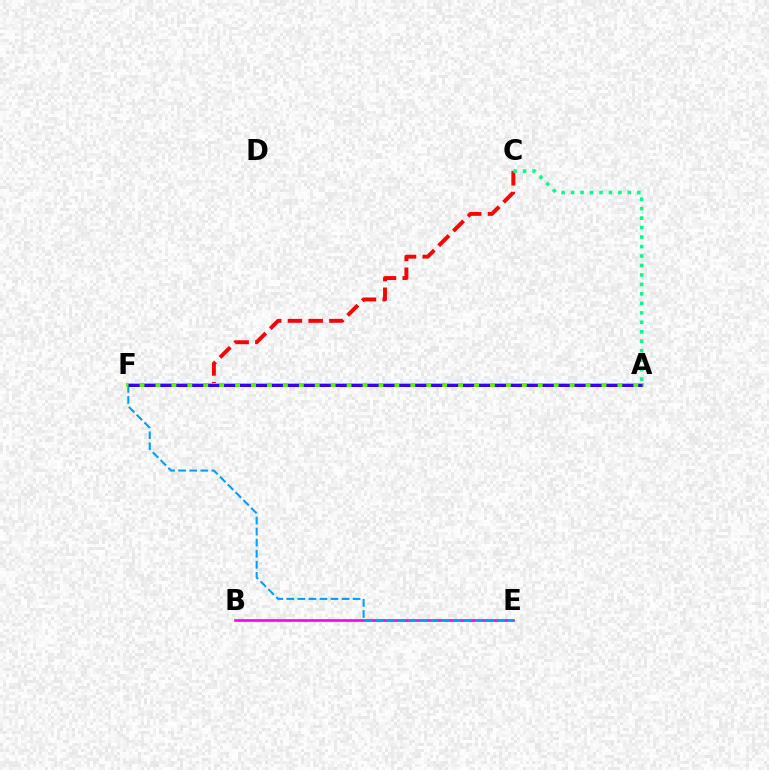{('C', 'F'): [{'color': '#ff0000', 'line_style': 'dashed', 'thickness': 2.81}], ('A', 'F'): [{'color': '#ffd500', 'line_style': 'dashed', 'thickness': 1.83}, {'color': '#4fff00', 'line_style': 'solid', 'thickness': 2.81}, {'color': '#3700ff', 'line_style': 'dashed', 'thickness': 2.16}], ('B', 'E'): [{'color': '#ff00ed', 'line_style': 'solid', 'thickness': 1.91}], ('E', 'F'): [{'color': '#009eff', 'line_style': 'dashed', 'thickness': 1.5}], ('A', 'C'): [{'color': '#00ff86', 'line_style': 'dotted', 'thickness': 2.57}]}